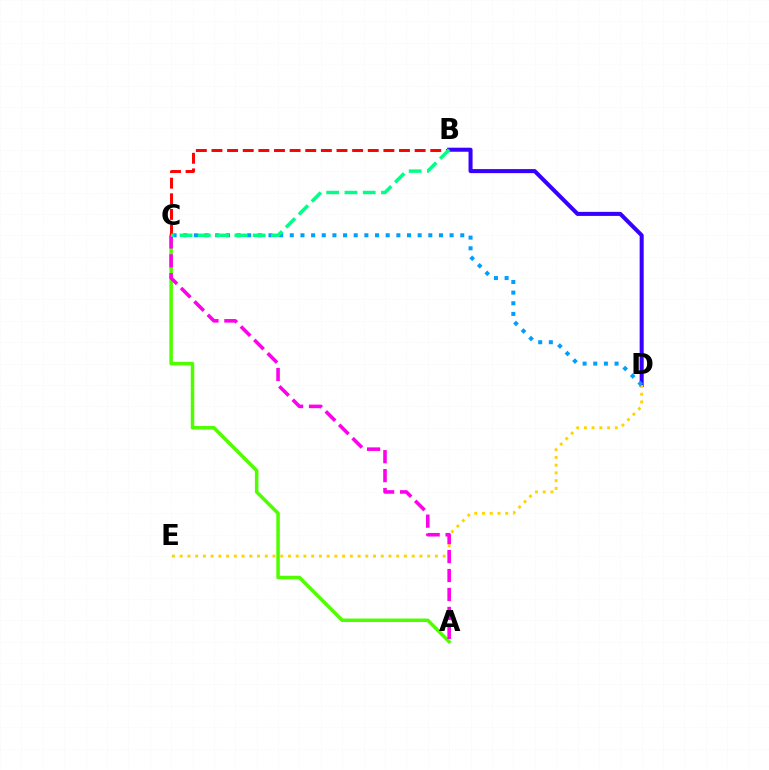{('B', 'D'): [{'color': '#3700ff', 'line_style': 'solid', 'thickness': 2.91}], ('D', 'E'): [{'color': '#ffd500', 'line_style': 'dotted', 'thickness': 2.1}], ('A', 'C'): [{'color': '#4fff00', 'line_style': 'solid', 'thickness': 2.53}, {'color': '#ff00ed', 'line_style': 'dashed', 'thickness': 2.57}], ('B', 'C'): [{'color': '#ff0000', 'line_style': 'dashed', 'thickness': 2.12}, {'color': '#00ff86', 'line_style': 'dashed', 'thickness': 2.48}], ('C', 'D'): [{'color': '#009eff', 'line_style': 'dotted', 'thickness': 2.89}]}